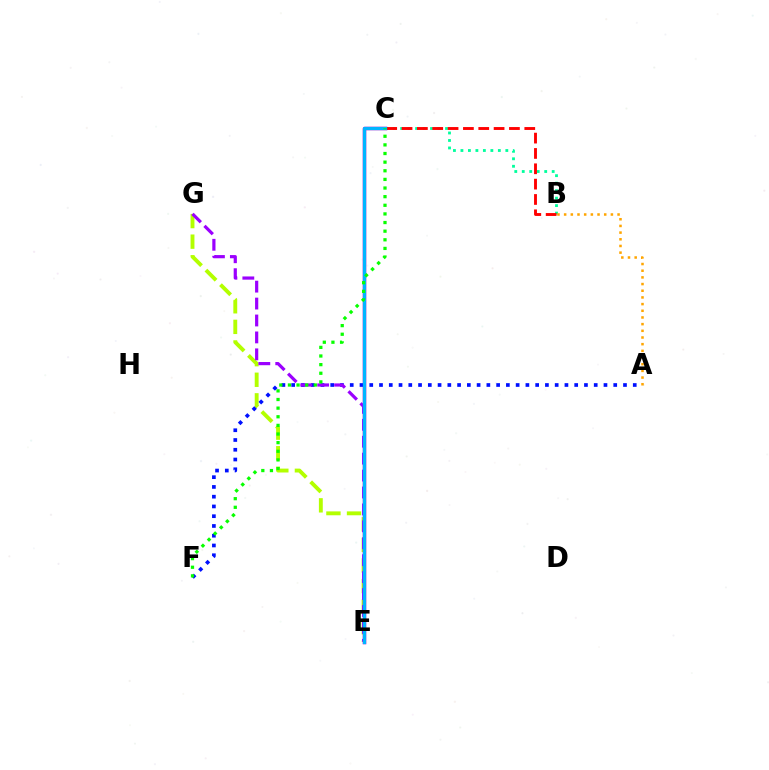{('E', 'G'): [{'color': '#b3ff00', 'line_style': 'dashed', 'thickness': 2.8}, {'color': '#9b00ff', 'line_style': 'dashed', 'thickness': 2.3}], ('B', 'C'): [{'color': '#00ff9d', 'line_style': 'dotted', 'thickness': 2.03}, {'color': '#ff0000', 'line_style': 'dashed', 'thickness': 2.08}], ('C', 'E'): [{'color': '#ff00bd', 'line_style': 'solid', 'thickness': 2.51}, {'color': '#00b5ff', 'line_style': 'solid', 'thickness': 2.4}], ('A', 'F'): [{'color': '#0010ff', 'line_style': 'dotted', 'thickness': 2.65}], ('A', 'B'): [{'color': '#ffa500', 'line_style': 'dotted', 'thickness': 1.81}], ('C', 'F'): [{'color': '#08ff00', 'line_style': 'dotted', 'thickness': 2.34}]}